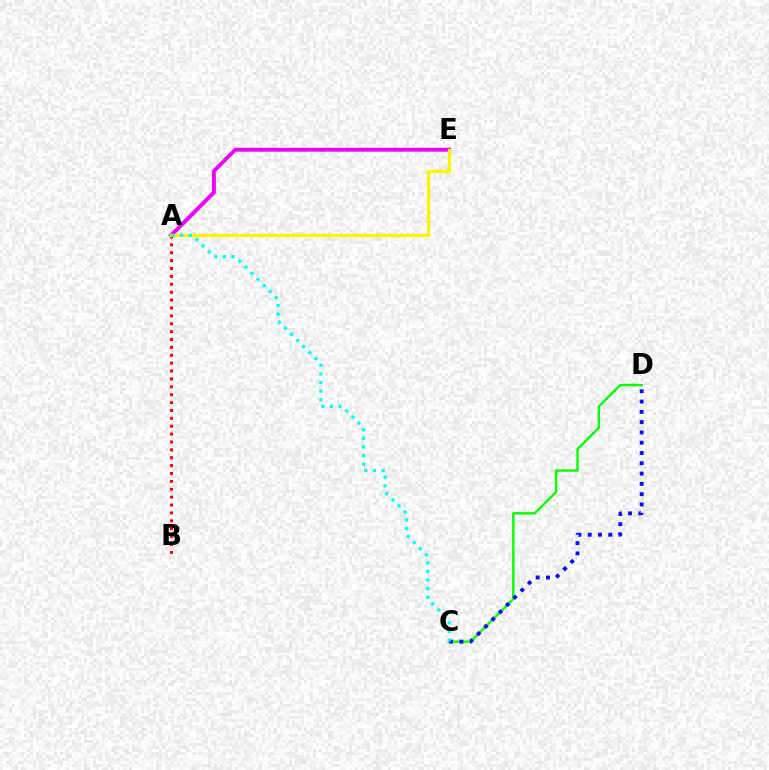{('A', 'E'): [{'color': '#ee00ff', 'line_style': 'solid', 'thickness': 2.82}, {'color': '#fcf500', 'line_style': 'solid', 'thickness': 2.36}], ('C', 'D'): [{'color': '#08ff00', 'line_style': 'solid', 'thickness': 1.71}, {'color': '#0010ff', 'line_style': 'dotted', 'thickness': 2.79}], ('A', 'B'): [{'color': '#ff0000', 'line_style': 'dotted', 'thickness': 2.14}], ('A', 'C'): [{'color': '#00fff6', 'line_style': 'dotted', 'thickness': 2.34}]}